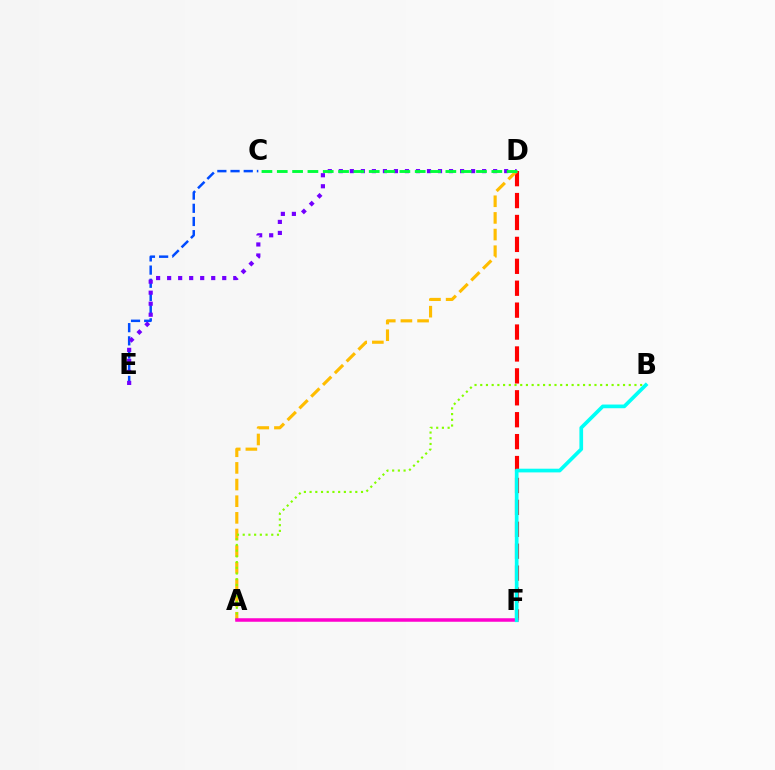{('C', 'E'): [{'color': '#004bff', 'line_style': 'dashed', 'thickness': 1.79}], ('D', 'F'): [{'color': '#ff0000', 'line_style': 'dashed', 'thickness': 2.98}], ('A', 'D'): [{'color': '#ffbd00', 'line_style': 'dashed', 'thickness': 2.26}], ('A', 'B'): [{'color': '#84ff00', 'line_style': 'dotted', 'thickness': 1.55}], ('D', 'E'): [{'color': '#7200ff', 'line_style': 'dotted', 'thickness': 2.99}], ('A', 'F'): [{'color': '#ff00cf', 'line_style': 'solid', 'thickness': 2.53}], ('B', 'F'): [{'color': '#00fff6', 'line_style': 'solid', 'thickness': 2.66}], ('C', 'D'): [{'color': '#00ff39', 'line_style': 'dashed', 'thickness': 2.08}]}